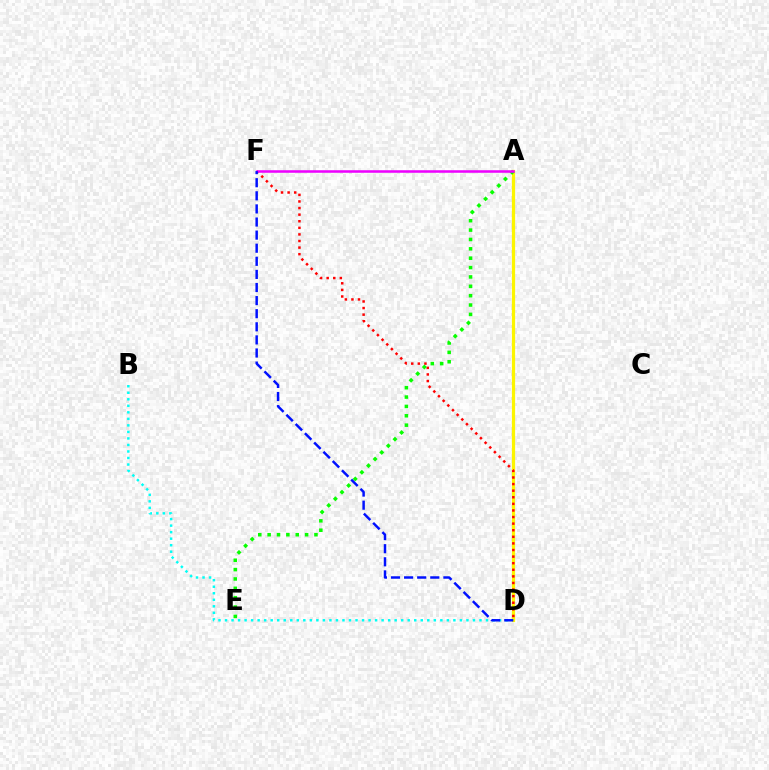{('B', 'D'): [{'color': '#00fff6', 'line_style': 'dotted', 'thickness': 1.77}], ('A', 'D'): [{'color': '#fcf500', 'line_style': 'solid', 'thickness': 2.33}], ('D', 'F'): [{'color': '#ff0000', 'line_style': 'dotted', 'thickness': 1.79}, {'color': '#0010ff', 'line_style': 'dashed', 'thickness': 1.78}], ('A', 'E'): [{'color': '#08ff00', 'line_style': 'dotted', 'thickness': 2.54}], ('A', 'F'): [{'color': '#ee00ff', 'line_style': 'solid', 'thickness': 1.83}]}